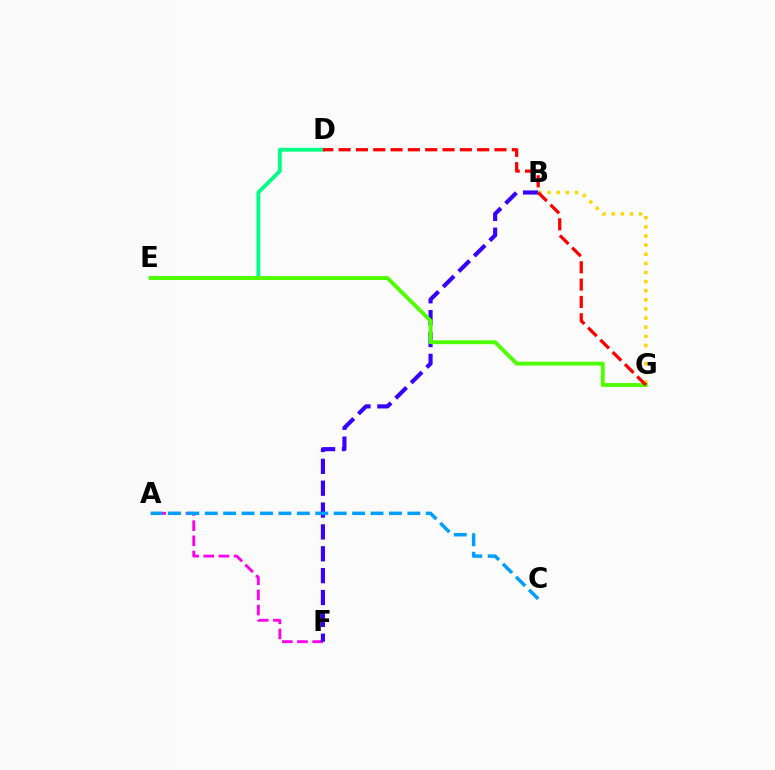{('D', 'E'): [{'color': '#00ff86', 'line_style': 'solid', 'thickness': 2.74}], ('B', 'G'): [{'color': '#ffd500', 'line_style': 'dotted', 'thickness': 2.48}], ('A', 'F'): [{'color': '#ff00ed', 'line_style': 'dashed', 'thickness': 2.06}], ('B', 'F'): [{'color': '#3700ff', 'line_style': 'dashed', 'thickness': 2.97}], ('E', 'G'): [{'color': '#4fff00', 'line_style': 'solid', 'thickness': 2.8}], ('D', 'G'): [{'color': '#ff0000', 'line_style': 'dashed', 'thickness': 2.35}], ('A', 'C'): [{'color': '#009eff', 'line_style': 'dashed', 'thickness': 2.5}]}